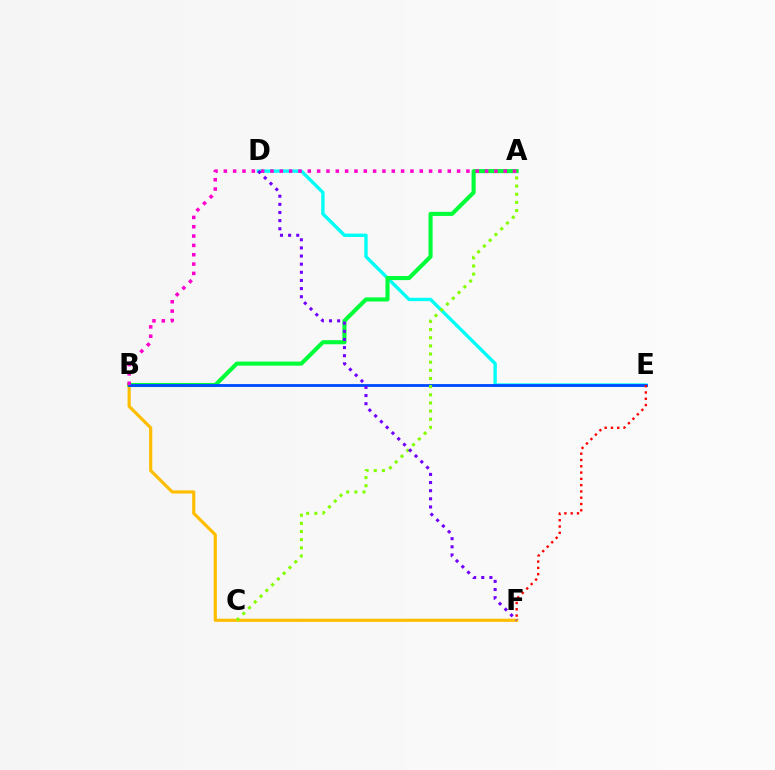{('D', 'E'): [{'color': '#00fff6', 'line_style': 'solid', 'thickness': 2.42}], ('A', 'B'): [{'color': '#00ff39', 'line_style': 'solid', 'thickness': 2.94}, {'color': '#ff00cf', 'line_style': 'dotted', 'thickness': 2.54}], ('B', 'F'): [{'color': '#ffbd00', 'line_style': 'solid', 'thickness': 2.27}], ('B', 'E'): [{'color': '#004bff', 'line_style': 'solid', 'thickness': 2.04}], ('A', 'C'): [{'color': '#84ff00', 'line_style': 'dotted', 'thickness': 2.21}], ('E', 'F'): [{'color': '#ff0000', 'line_style': 'dotted', 'thickness': 1.71}], ('D', 'F'): [{'color': '#7200ff', 'line_style': 'dotted', 'thickness': 2.21}]}